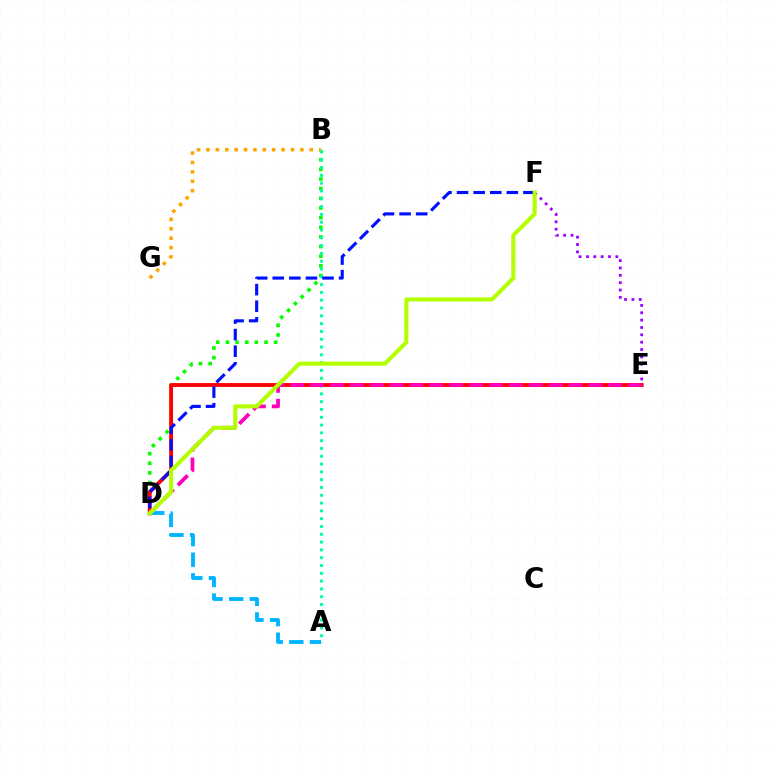{('B', 'D'): [{'color': '#08ff00', 'line_style': 'dotted', 'thickness': 2.62}], ('B', 'G'): [{'color': '#ffa500', 'line_style': 'dotted', 'thickness': 2.55}], ('D', 'E'): [{'color': '#ff0000', 'line_style': 'solid', 'thickness': 2.78}, {'color': '#ff00bd', 'line_style': 'dashed', 'thickness': 2.7}], ('A', 'B'): [{'color': '#00ff9d', 'line_style': 'dotted', 'thickness': 2.12}], ('E', 'F'): [{'color': '#9b00ff', 'line_style': 'dotted', 'thickness': 2.0}], ('A', 'D'): [{'color': '#00b5ff', 'line_style': 'dashed', 'thickness': 2.8}], ('D', 'F'): [{'color': '#0010ff', 'line_style': 'dashed', 'thickness': 2.25}, {'color': '#b3ff00', 'line_style': 'solid', 'thickness': 2.93}]}